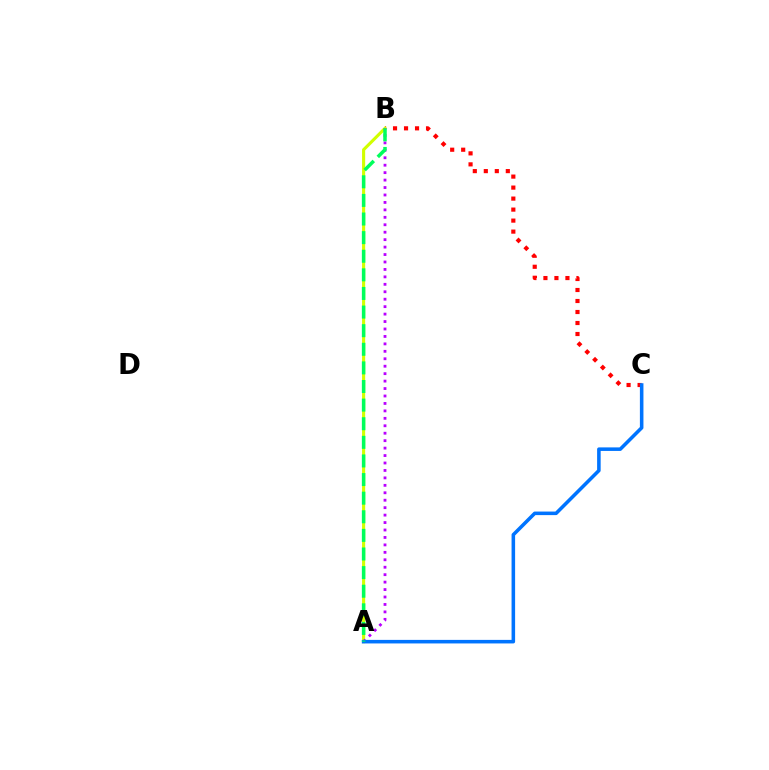{('B', 'C'): [{'color': '#ff0000', 'line_style': 'dotted', 'thickness': 2.99}], ('A', 'B'): [{'color': '#d1ff00', 'line_style': 'solid', 'thickness': 2.24}, {'color': '#b900ff', 'line_style': 'dotted', 'thickness': 2.02}, {'color': '#00ff5c', 'line_style': 'dashed', 'thickness': 2.53}], ('A', 'C'): [{'color': '#0074ff', 'line_style': 'solid', 'thickness': 2.56}]}